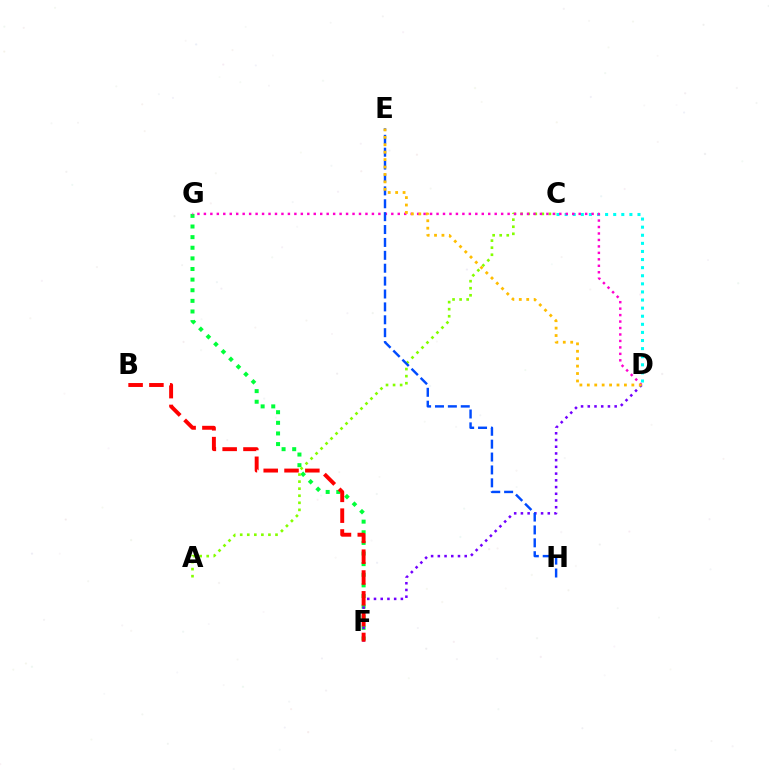{('F', 'G'): [{'color': '#00ff39', 'line_style': 'dotted', 'thickness': 2.89}], ('D', 'F'): [{'color': '#7200ff', 'line_style': 'dotted', 'thickness': 1.83}], ('B', 'F'): [{'color': '#ff0000', 'line_style': 'dashed', 'thickness': 2.83}], ('A', 'C'): [{'color': '#84ff00', 'line_style': 'dotted', 'thickness': 1.92}], ('C', 'D'): [{'color': '#00fff6', 'line_style': 'dotted', 'thickness': 2.2}], ('D', 'G'): [{'color': '#ff00cf', 'line_style': 'dotted', 'thickness': 1.76}], ('E', 'H'): [{'color': '#004bff', 'line_style': 'dashed', 'thickness': 1.75}], ('D', 'E'): [{'color': '#ffbd00', 'line_style': 'dotted', 'thickness': 2.02}]}